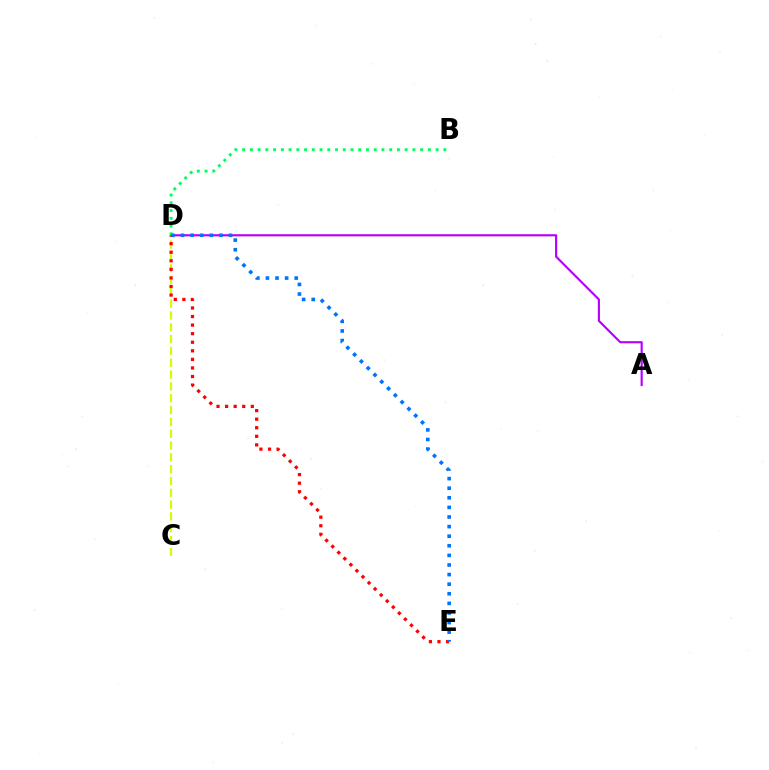{('A', 'D'): [{'color': '#b900ff', 'line_style': 'solid', 'thickness': 1.55}], ('B', 'D'): [{'color': '#00ff5c', 'line_style': 'dotted', 'thickness': 2.1}], ('C', 'D'): [{'color': '#d1ff00', 'line_style': 'dashed', 'thickness': 1.61}], ('D', 'E'): [{'color': '#ff0000', 'line_style': 'dotted', 'thickness': 2.33}, {'color': '#0074ff', 'line_style': 'dotted', 'thickness': 2.61}]}